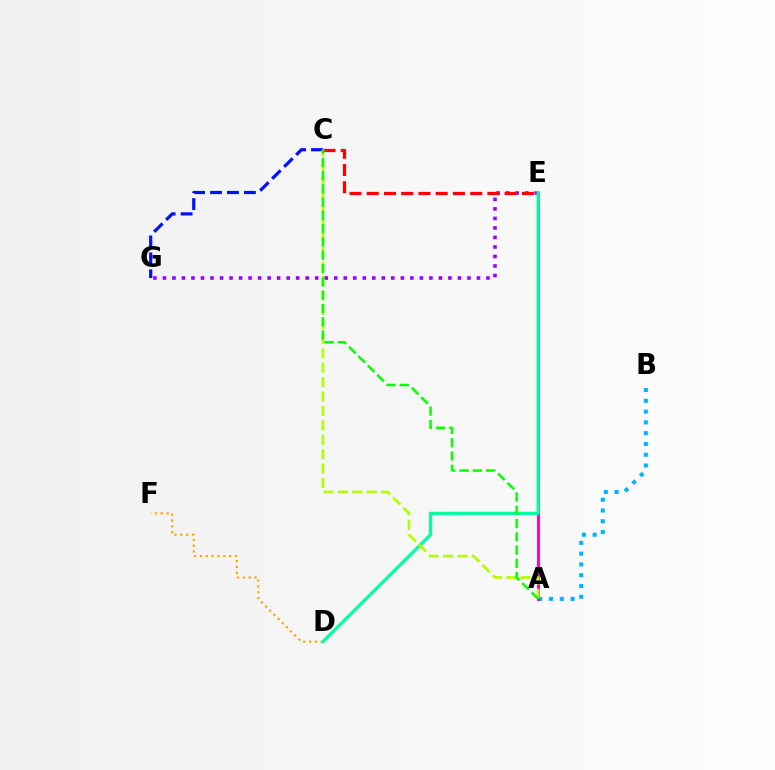{('A', 'B'): [{'color': '#00b5ff', 'line_style': 'dotted', 'thickness': 2.93}], ('C', 'G'): [{'color': '#0010ff', 'line_style': 'dashed', 'thickness': 2.3}], ('D', 'F'): [{'color': '#ffa500', 'line_style': 'dotted', 'thickness': 1.59}], ('E', 'G'): [{'color': '#9b00ff', 'line_style': 'dotted', 'thickness': 2.59}], ('A', 'E'): [{'color': '#ff00bd', 'line_style': 'solid', 'thickness': 2.09}], ('C', 'E'): [{'color': '#ff0000', 'line_style': 'dashed', 'thickness': 2.34}], ('D', 'E'): [{'color': '#00ff9d', 'line_style': 'solid', 'thickness': 2.29}], ('A', 'C'): [{'color': '#b3ff00', 'line_style': 'dashed', 'thickness': 1.96}, {'color': '#08ff00', 'line_style': 'dashed', 'thickness': 1.8}]}